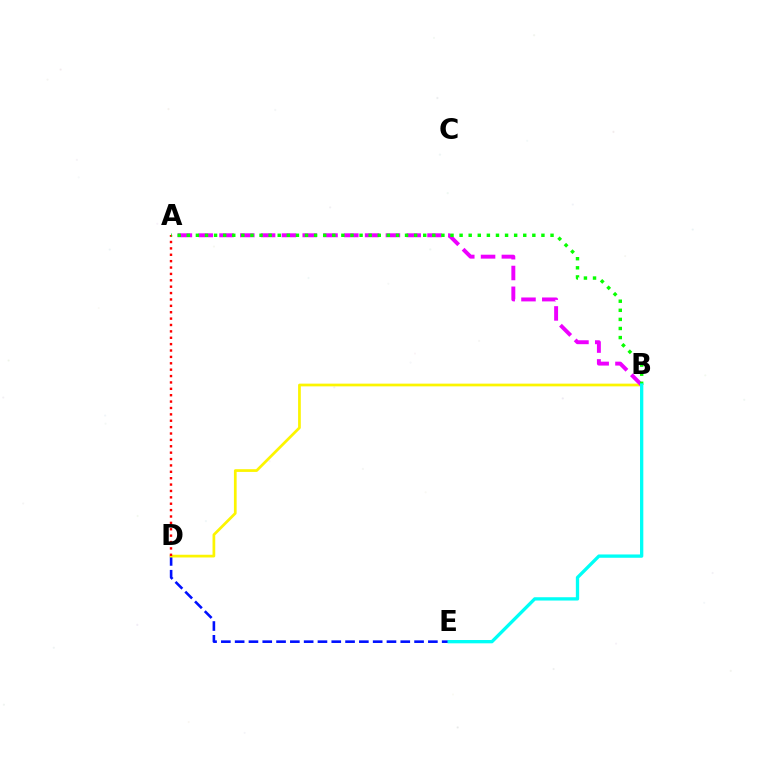{('D', 'E'): [{'color': '#0010ff', 'line_style': 'dashed', 'thickness': 1.87}], ('B', 'D'): [{'color': '#fcf500', 'line_style': 'solid', 'thickness': 1.96}], ('A', 'B'): [{'color': '#ee00ff', 'line_style': 'dashed', 'thickness': 2.83}, {'color': '#08ff00', 'line_style': 'dotted', 'thickness': 2.47}], ('A', 'D'): [{'color': '#ff0000', 'line_style': 'dotted', 'thickness': 1.73}], ('B', 'E'): [{'color': '#00fff6', 'line_style': 'solid', 'thickness': 2.38}]}